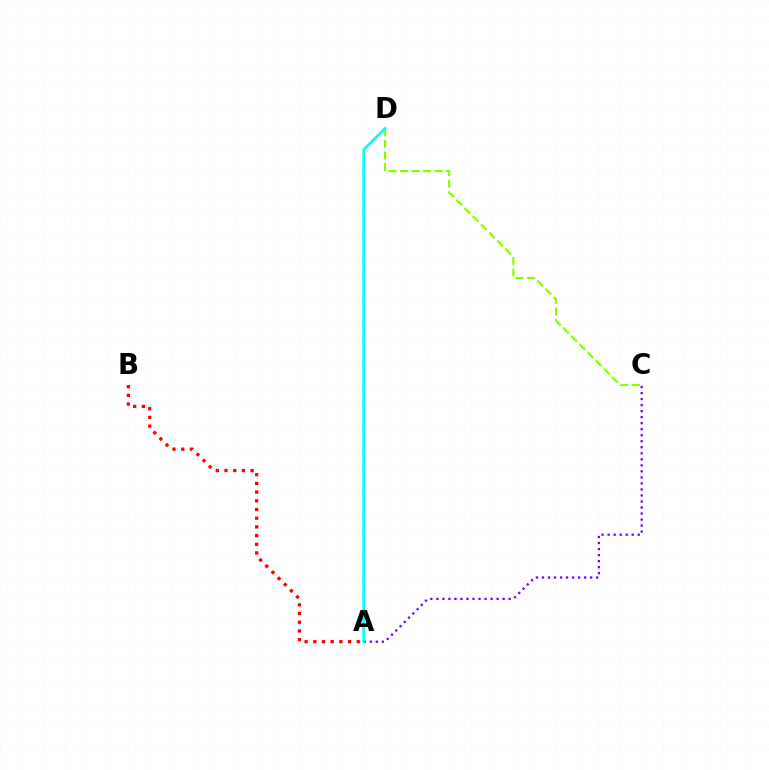{('A', 'C'): [{'color': '#7200ff', 'line_style': 'dotted', 'thickness': 1.64}], ('A', 'B'): [{'color': '#ff0000', 'line_style': 'dotted', 'thickness': 2.36}], ('C', 'D'): [{'color': '#84ff00', 'line_style': 'dashed', 'thickness': 1.57}], ('A', 'D'): [{'color': '#00fff6', 'line_style': 'solid', 'thickness': 1.88}]}